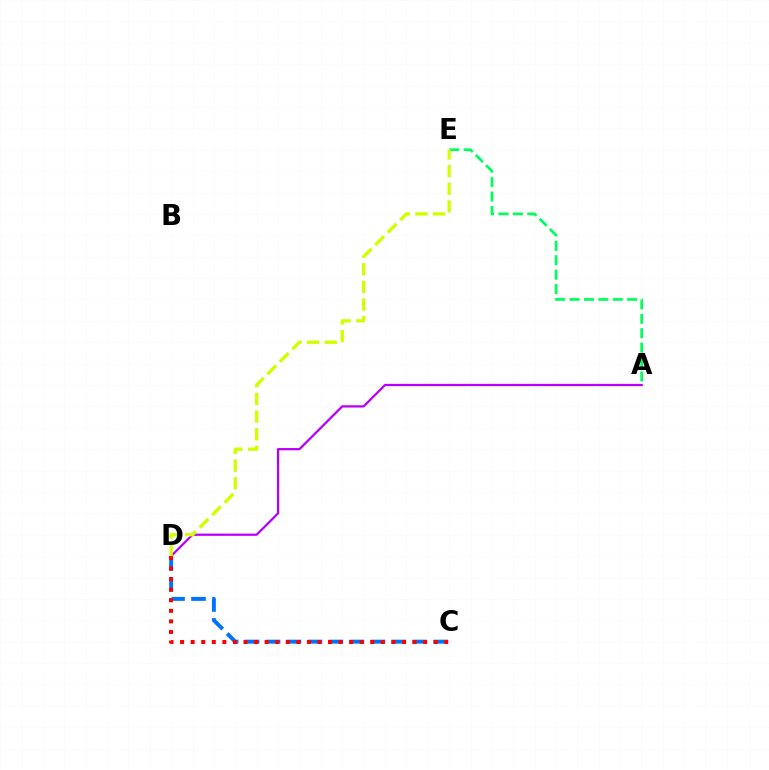{('A', 'E'): [{'color': '#00ff5c', 'line_style': 'dashed', 'thickness': 1.96}], ('C', 'D'): [{'color': '#0074ff', 'line_style': 'dashed', 'thickness': 2.85}, {'color': '#ff0000', 'line_style': 'dotted', 'thickness': 2.87}], ('A', 'D'): [{'color': '#b900ff', 'line_style': 'solid', 'thickness': 1.62}], ('D', 'E'): [{'color': '#d1ff00', 'line_style': 'dashed', 'thickness': 2.39}]}